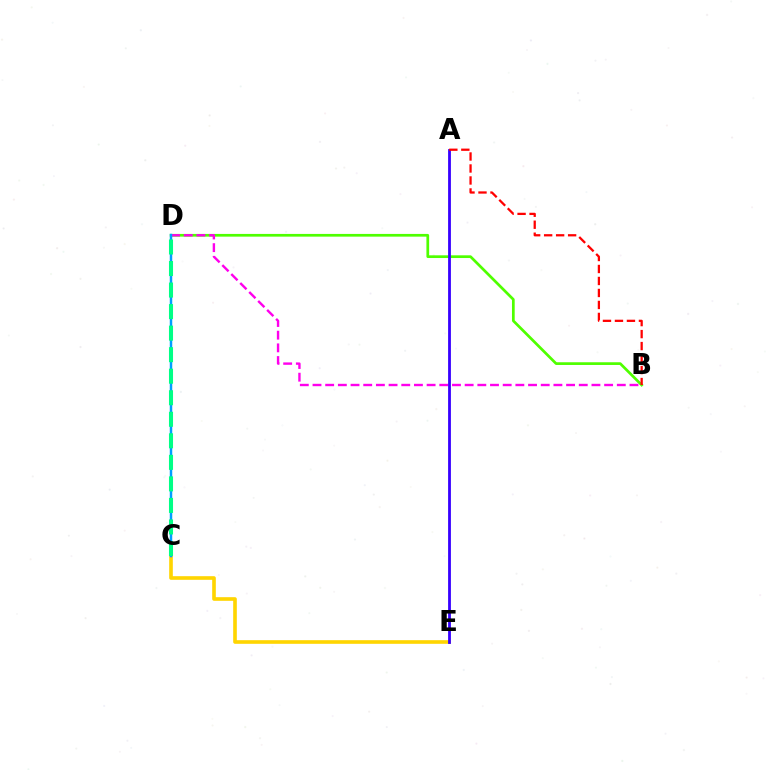{('C', 'E'): [{'color': '#ffd500', 'line_style': 'solid', 'thickness': 2.62}], ('B', 'D'): [{'color': '#4fff00', 'line_style': 'solid', 'thickness': 1.95}, {'color': '#ff00ed', 'line_style': 'dashed', 'thickness': 1.72}], ('C', 'D'): [{'color': '#009eff', 'line_style': 'solid', 'thickness': 1.79}, {'color': '#00ff86', 'line_style': 'dashed', 'thickness': 2.93}], ('A', 'E'): [{'color': '#3700ff', 'line_style': 'solid', 'thickness': 2.02}], ('A', 'B'): [{'color': '#ff0000', 'line_style': 'dashed', 'thickness': 1.63}]}